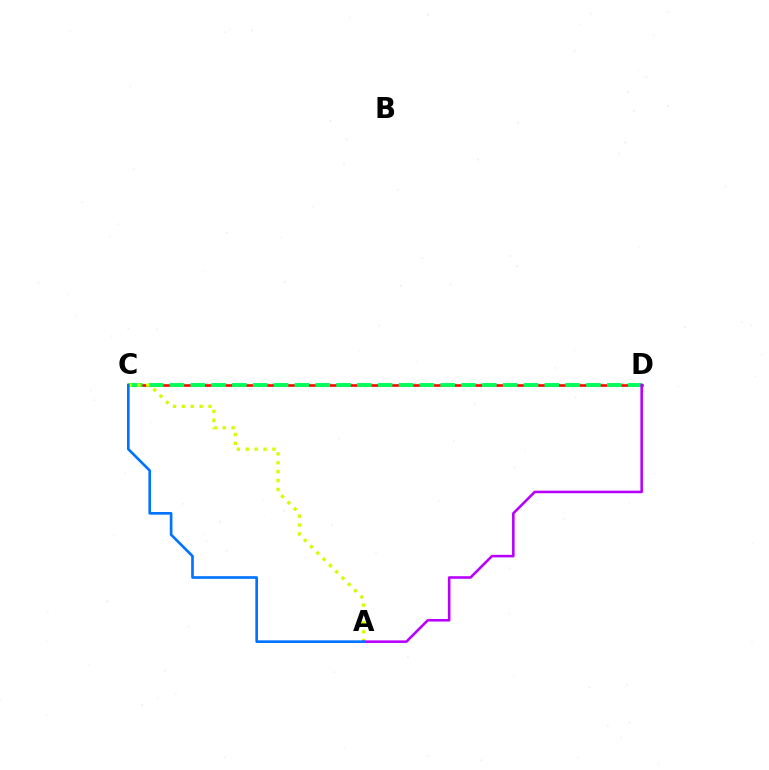{('C', 'D'): [{'color': '#ff0000', 'line_style': 'solid', 'thickness': 1.85}, {'color': '#00ff5c', 'line_style': 'dashed', 'thickness': 2.83}], ('A', 'C'): [{'color': '#d1ff00', 'line_style': 'dotted', 'thickness': 2.41}, {'color': '#0074ff', 'line_style': 'solid', 'thickness': 1.92}], ('A', 'D'): [{'color': '#b900ff', 'line_style': 'solid', 'thickness': 1.85}]}